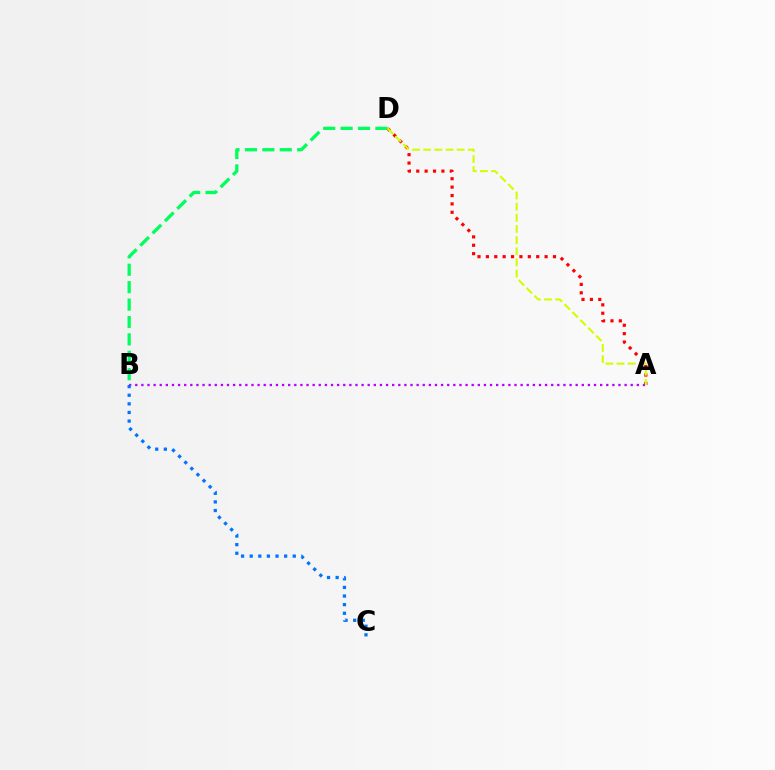{('B', 'D'): [{'color': '#00ff5c', 'line_style': 'dashed', 'thickness': 2.37}], ('A', 'D'): [{'color': '#ff0000', 'line_style': 'dotted', 'thickness': 2.28}, {'color': '#d1ff00', 'line_style': 'dashed', 'thickness': 1.52}], ('A', 'B'): [{'color': '#b900ff', 'line_style': 'dotted', 'thickness': 1.66}], ('B', 'C'): [{'color': '#0074ff', 'line_style': 'dotted', 'thickness': 2.34}]}